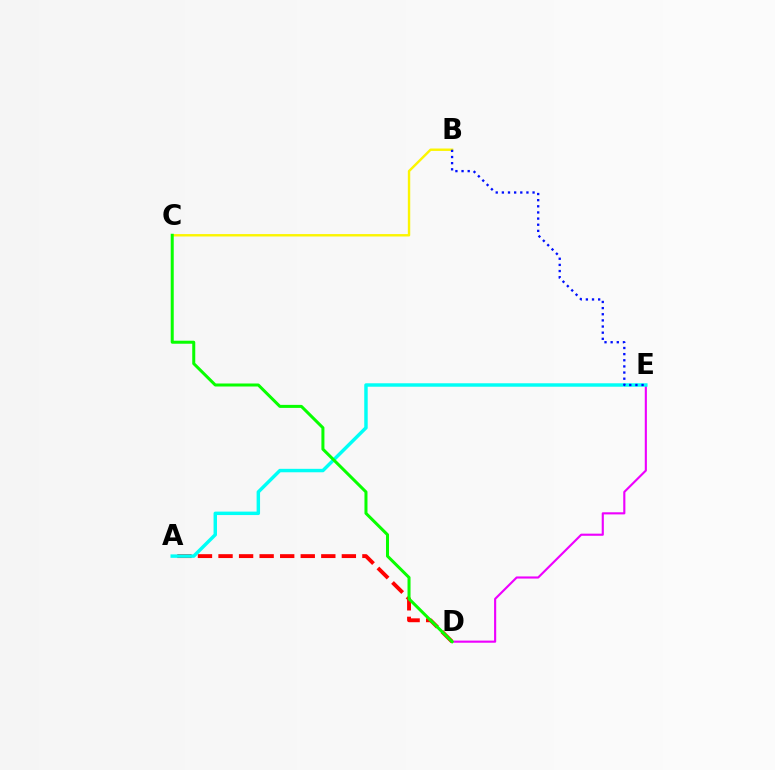{('A', 'D'): [{'color': '#ff0000', 'line_style': 'dashed', 'thickness': 2.79}], ('D', 'E'): [{'color': '#ee00ff', 'line_style': 'solid', 'thickness': 1.53}], ('A', 'E'): [{'color': '#00fff6', 'line_style': 'solid', 'thickness': 2.48}], ('B', 'C'): [{'color': '#fcf500', 'line_style': 'solid', 'thickness': 1.74}], ('C', 'D'): [{'color': '#08ff00', 'line_style': 'solid', 'thickness': 2.17}], ('B', 'E'): [{'color': '#0010ff', 'line_style': 'dotted', 'thickness': 1.67}]}